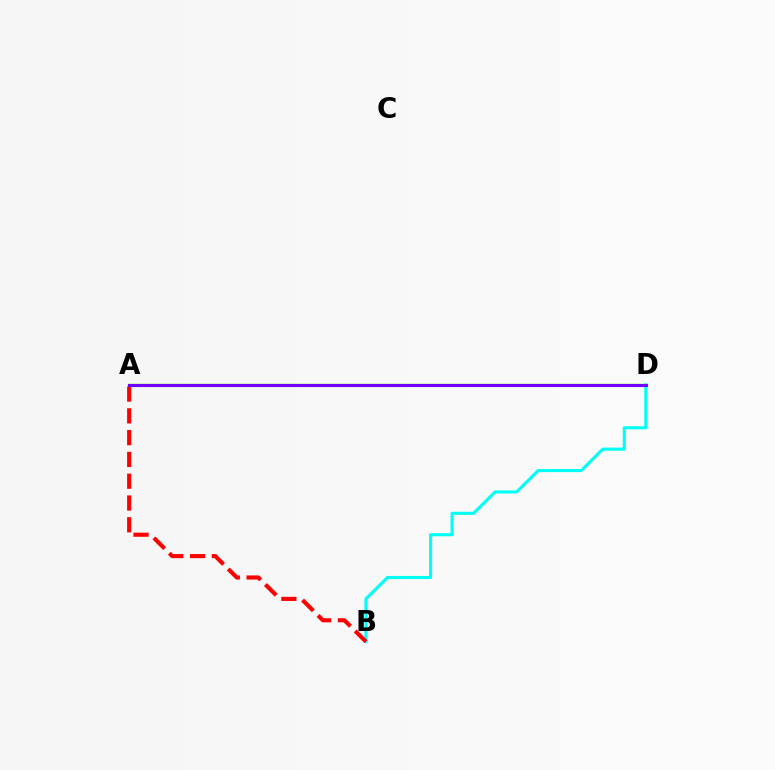{('A', 'D'): [{'color': '#84ff00', 'line_style': 'solid', 'thickness': 1.76}, {'color': '#7200ff', 'line_style': 'solid', 'thickness': 2.22}], ('B', 'D'): [{'color': '#00fff6', 'line_style': 'solid', 'thickness': 2.25}], ('A', 'B'): [{'color': '#ff0000', 'line_style': 'dashed', 'thickness': 2.96}]}